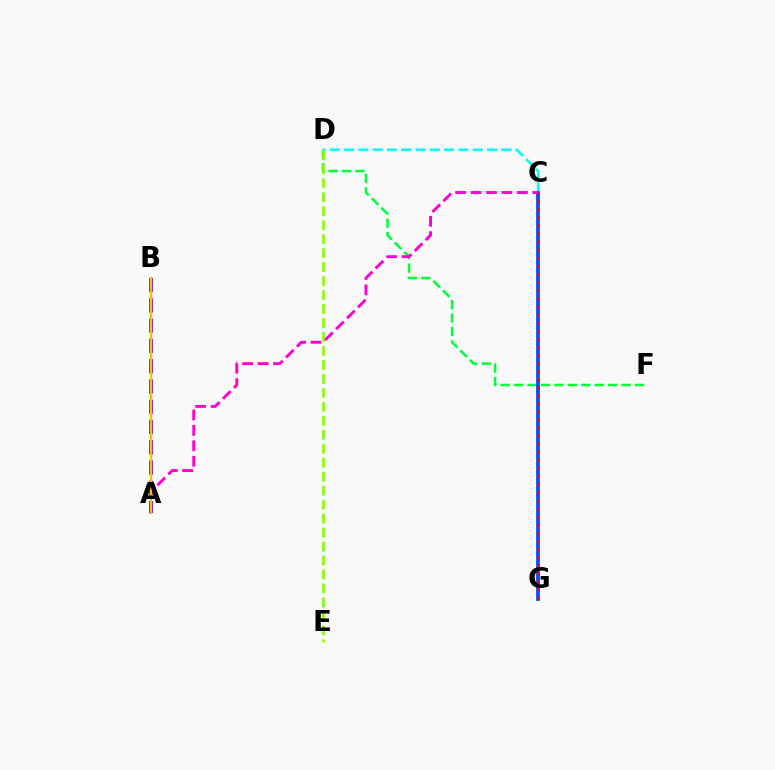{('D', 'F'): [{'color': '#00ff39', 'line_style': 'dashed', 'thickness': 1.82}], ('C', 'D'): [{'color': '#00fff6', 'line_style': 'dashed', 'thickness': 1.94}], ('C', 'G'): [{'color': '#004bff', 'line_style': 'solid', 'thickness': 2.7}, {'color': '#ff0000', 'line_style': 'dotted', 'thickness': 2.2}], ('D', 'E'): [{'color': '#84ff00', 'line_style': 'dashed', 'thickness': 1.9}], ('A', 'C'): [{'color': '#ff00cf', 'line_style': 'dashed', 'thickness': 2.1}], ('A', 'B'): [{'color': '#7200ff', 'line_style': 'dashed', 'thickness': 2.75}, {'color': '#ffbd00', 'line_style': 'solid', 'thickness': 1.66}]}